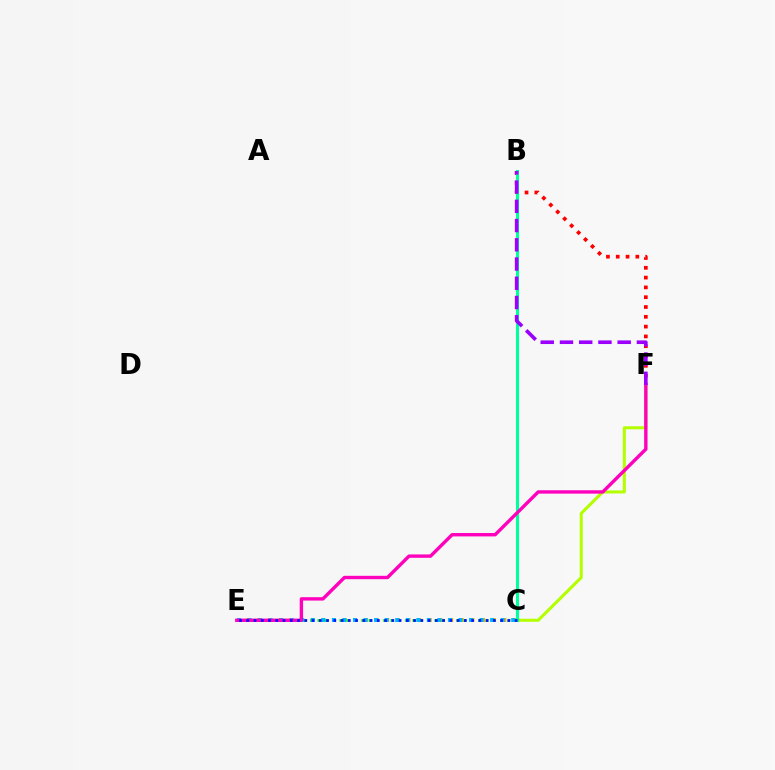{('C', 'E'): [{'color': '#ffa500', 'line_style': 'dotted', 'thickness': 2.89}, {'color': '#08ff00', 'line_style': 'dotted', 'thickness': 1.98}, {'color': '#00b5ff', 'line_style': 'dotted', 'thickness': 2.87}, {'color': '#0010ff', 'line_style': 'dotted', 'thickness': 1.97}], ('B', 'F'): [{'color': '#ff0000', 'line_style': 'dotted', 'thickness': 2.66}, {'color': '#9b00ff', 'line_style': 'dashed', 'thickness': 2.61}], ('C', 'F'): [{'color': '#b3ff00', 'line_style': 'solid', 'thickness': 2.19}], ('B', 'C'): [{'color': '#00ff9d', 'line_style': 'solid', 'thickness': 2.22}], ('E', 'F'): [{'color': '#ff00bd', 'line_style': 'solid', 'thickness': 2.43}]}